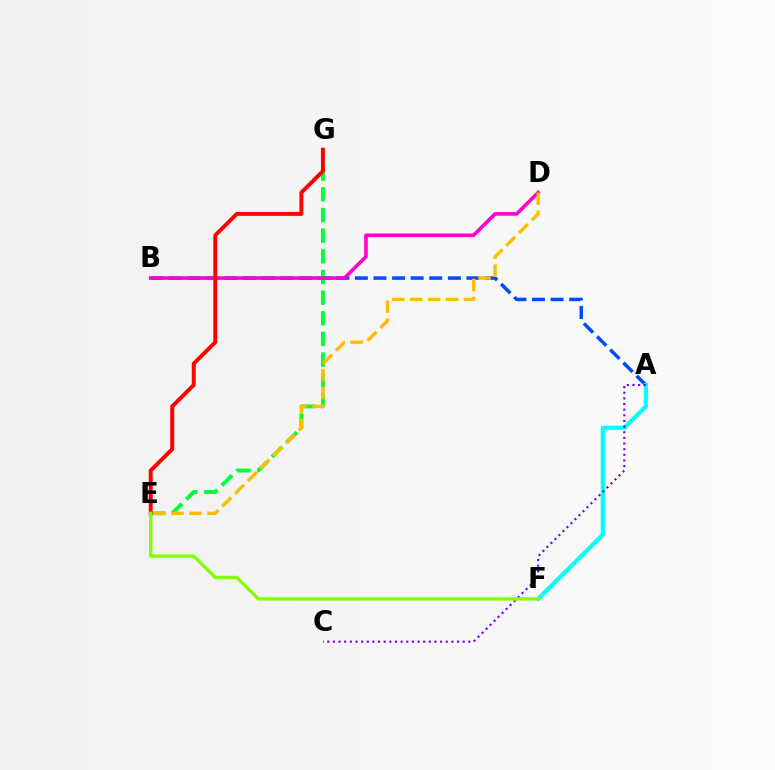{('A', 'B'): [{'color': '#004bff', 'line_style': 'dashed', 'thickness': 2.53}], ('E', 'G'): [{'color': '#00ff39', 'line_style': 'dashed', 'thickness': 2.81}, {'color': '#ff0000', 'line_style': 'solid', 'thickness': 2.83}], ('B', 'D'): [{'color': '#ff00cf', 'line_style': 'solid', 'thickness': 2.59}], ('D', 'E'): [{'color': '#ffbd00', 'line_style': 'dashed', 'thickness': 2.44}], ('A', 'F'): [{'color': '#00fff6', 'line_style': 'solid', 'thickness': 2.99}], ('A', 'C'): [{'color': '#7200ff', 'line_style': 'dotted', 'thickness': 1.53}], ('E', 'F'): [{'color': '#84ff00', 'line_style': 'solid', 'thickness': 2.42}]}